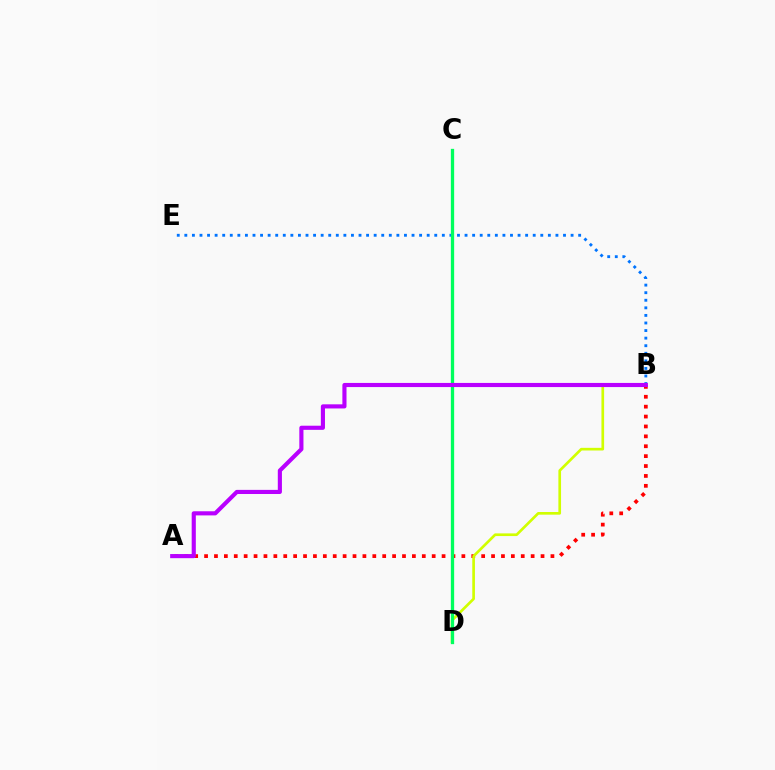{('B', 'E'): [{'color': '#0074ff', 'line_style': 'dotted', 'thickness': 2.06}], ('A', 'B'): [{'color': '#ff0000', 'line_style': 'dotted', 'thickness': 2.69}, {'color': '#b900ff', 'line_style': 'solid', 'thickness': 2.97}], ('B', 'D'): [{'color': '#d1ff00', 'line_style': 'solid', 'thickness': 1.92}], ('C', 'D'): [{'color': '#00ff5c', 'line_style': 'solid', 'thickness': 2.37}]}